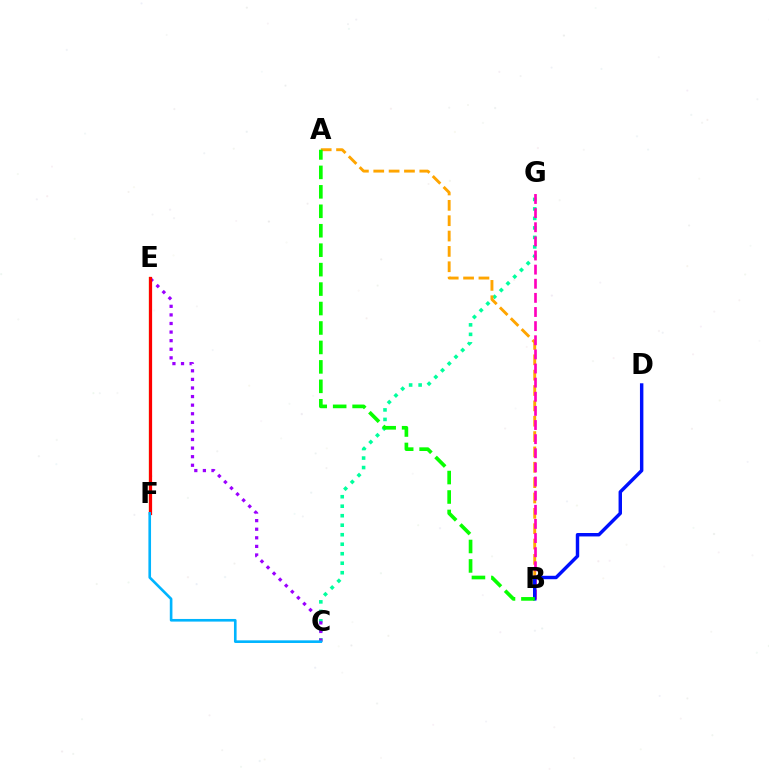{('C', 'G'): [{'color': '#00ff9d', 'line_style': 'dotted', 'thickness': 2.58}], ('E', 'F'): [{'color': '#b3ff00', 'line_style': 'solid', 'thickness': 1.59}, {'color': '#ff0000', 'line_style': 'solid', 'thickness': 2.32}], ('C', 'E'): [{'color': '#9b00ff', 'line_style': 'dotted', 'thickness': 2.33}], ('A', 'B'): [{'color': '#ffa500', 'line_style': 'dashed', 'thickness': 2.09}, {'color': '#08ff00', 'line_style': 'dashed', 'thickness': 2.64}], ('B', 'G'): [{'color': '#ff00bd', 'line_style': 'dashed', 'thickness': 1.92}], ('B', 'D'): [{'color': '#0010ff', 'line_style': 'solid', 'thickness': 2.47}], ('C', 'F'): [{'color': '#00b5ff', 'line_style': 'solid', 'thickness': 1.89}]}